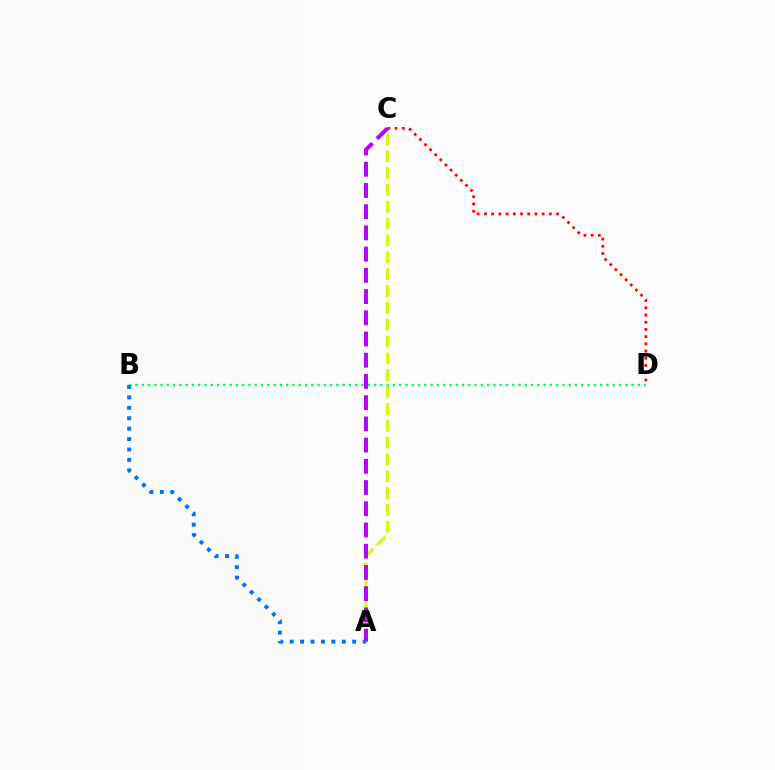{('A', 'C'): [{'color': '#d1ff00', 'line_style': 'dashed', 'thickness': 2.29}, {'color': '#b900ff', 'line_style': 'dashed', 'thickness': 2.88}], ('B', 'D'): [{'color': '#00ff5c', 'line_style': 'dotted', 'thickness': 1.71}], ('A', 'B'): [{'color': '#0074ff', 'line_style': 'dotted', 'thickness': 2.83}], ('C', 'D'): [{'color': '#ff0000', 'line_style': 'dotted', 'thickness': 1.96}]}